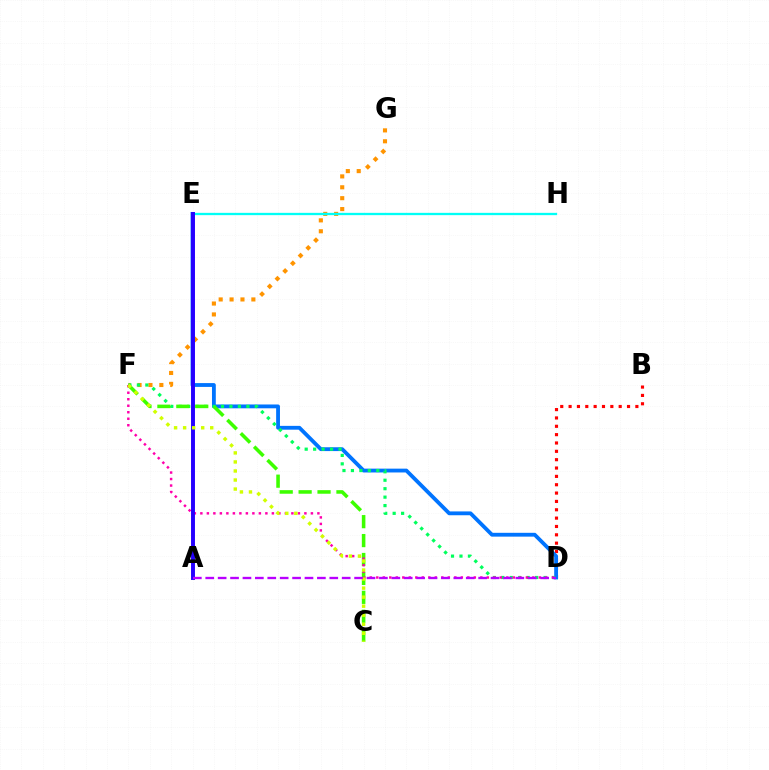{('B', 'D'): [{'color': '#ff0000', 'line_style': 'dotted', 'thickness': 2.27}], ('F', 'G'): [{'color': '#ff9400', 'line_style': 'dotted', 'thickness': 2.96}], ('E', 'H'): [{'color': '#00fff6', 'line_style': 'solid', 'thickness': 1.66}], ('D', 'E'): [{'color': '#0074ff', 'line_style': 'solid', 'thickness': 2.75}], ('D', 'F'): [{'color': '#00ff5c', 'line_style': 'dotted', 'thickness': 2.3}, {'color': '#ff00ac', 'line_style': 'dotted', 'thickness': 1.77}], ('C', 'F'): [{'color': '#3dff00', 'line_style': 'dashed', 'thickness': 2.57}, {'color': '#d1ff00', 'line_style': 'dotted', 'thickness': 2.46}], ('A', 'E'): [{'color': '#2500ff', 'line_style': 'solid', 'thickness': 2.83}], ('A', 'D'): [{'color': '#b900ff', 'line_style': 'dashed', 'thickness': 1.69}]}